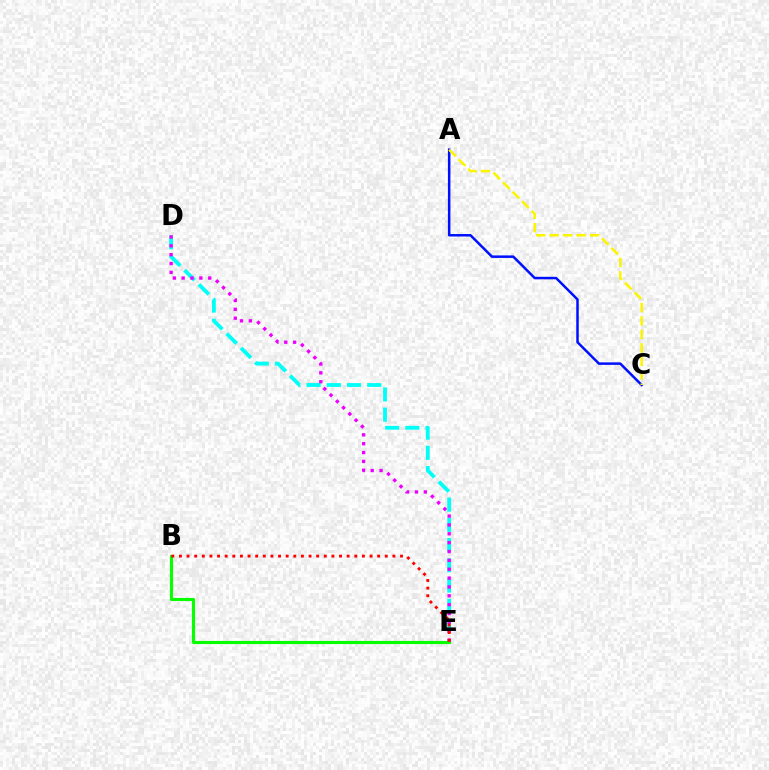{('A', 'C'): [{'color': '#0010ff', 'line_style': 'solid', 'thickness': 1.8}, {'color': '#fcf500', 'line_style': 'dashed', 'thickness': 1.83}], ('D', 'E'): [{'color': '#00fff6', 'line_style': 'dashed', 'thickness': 2.75}, {'color': '#ee00ff', 'line_style': 'dotted', 'thickness': 2.41}], ('B', 'E'): [{'color': '#08ff00', 'line_style': 'solid', 'thickness': 2.25}, {'color': '#ff0000', 'line_style': 'dotted', 'thickness': 2.07}]}